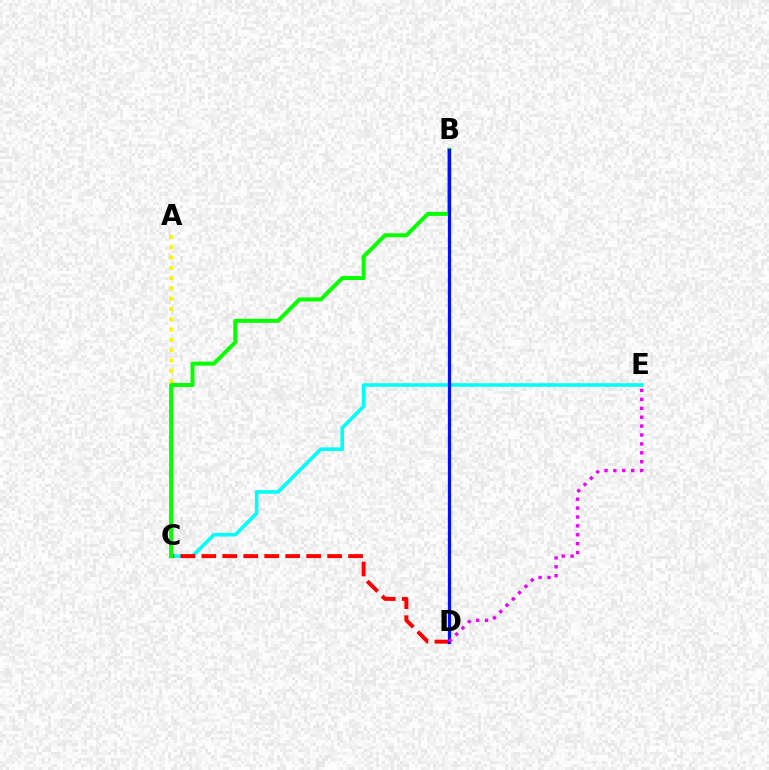{('C', 'E'): [{'color': '#00fff6', 'line_style': 'solid', 'thickness': 2.59}], ('A', 'C'): [{'color': '#fcf500', 'line_style': 'dotted', 'thickness': 2.8}], ('C', 'D'): [{'color': '#ff0000', 'line_style': 'dashed', 'thickness': 2.85}], ('B', 'C'): [{'color': '#08ff00', 'line_style': 'solid', 'thickness': 2.87}], ('B', 'D'): [{'color': '#0010ff', 'line_style': 'solid', 'thickness': 2.32}], ('D', 'E'): [{'color': '#ee00ff', 'line_style': 'dotted', 'thickness': 2.42}]}